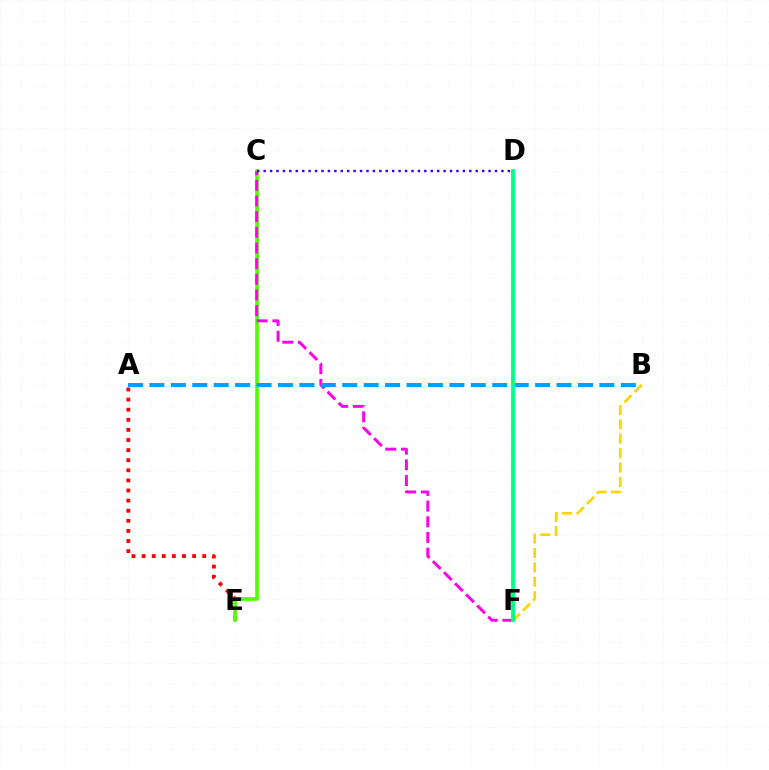{('A', 'E'): [{'color': '#ff0000', 'line_style': 'dotted', 'thickness': 2.75}], ('C', 'E'): [{'color': '#4fff00', 'line_style': 'solid', 'thickness': 2.62}], ('C', 'F'): [{'color': '#ff00ed', 'line_style': 'dashed', 'thickness': 2.13}], ('C', 'D'): [{'color': '#3700ff', 'line_style': 'dotted', 'thickness': 1.75}], ('B', 'F'): [{'color': '#ffd500', 'line_style': 'dashed', 'thickness': 1.96}], ('A', 'B'): [{'color': '#009eff', 'line_style': 'dashed', 'thickness': 2.91}], ('D', 'F'): [{'color': '#00ff86', 'line_style': 'solid', 'thickness': 2.74}]}